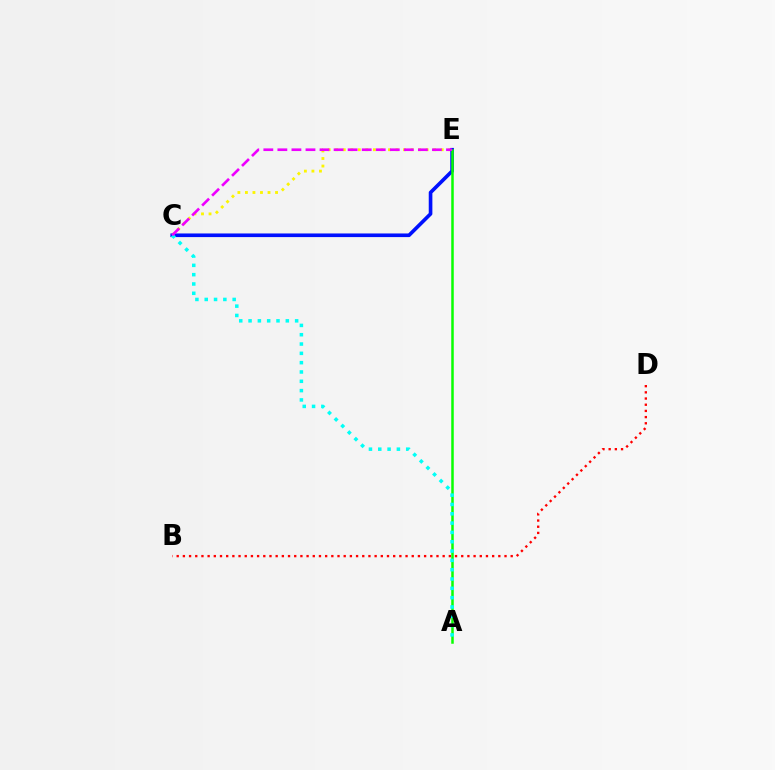{('B', 'D'): [{'color': '#ff0000', 'line_style': 'dotted', 'thickness': 1.68}], ('C', 'E'): [{'color': '#fcf500', 'line_style': 'dotted', 'thickness': 2.05}, {'color': '#0010ff', 'line_style': 'solid', 'thickness': 2.62}, {'color': '#ee00ff', 'line_style': 'dashed', 'thickness': 1.91}], ('A', 'E'): [{'color': '#08ff00', 'line_style': 'solid', 'thickness': 1.81}], ('A', 'C'): [{'color': '#00fff6', 'line_style': 'dotted', 'thickness': 2.53}]}